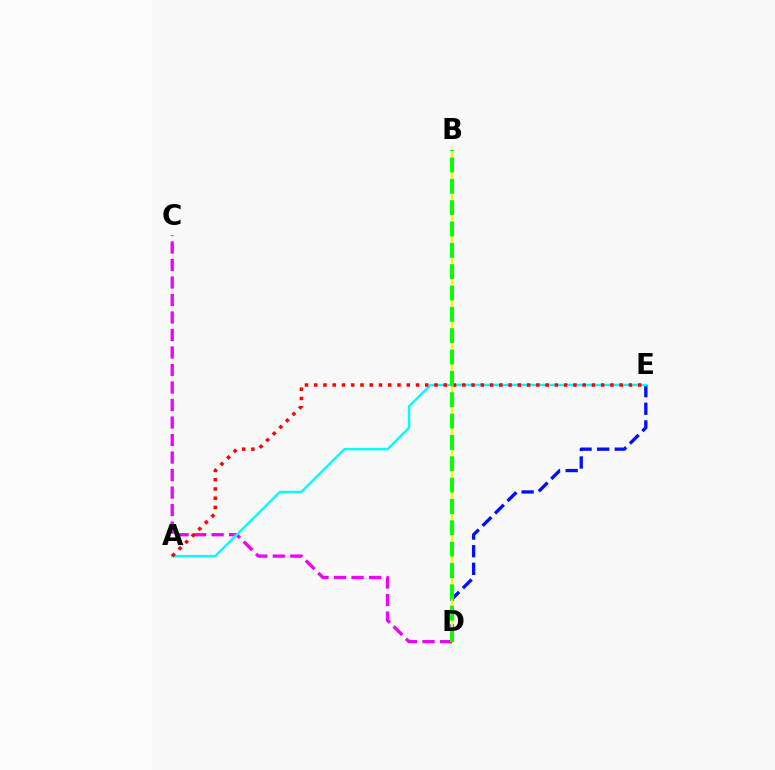{('D', 'E'): [{'color': '#0010ff', 'line_style': 'dashed', 'thickness': 2.39}], ('B', 'D'): [{'color': '#fcf500', 'line_style': 'solid', 'thickness': 1.57}, {'color': '#08ff00', 'line_style': 'dashed', 'thickness': 2.9}], ('C', 'D'): [{'color': '#ee00ff', 'line_style': 'dashed', 'thickness': 2.38}], ('A', 'E'): [{'color': '#00fff6', 'line_style': 'solid', 'thickness': 1.75}, {'color': '#ff0000', 'line_style': 'dotted', 'thickness': 2.52}]}